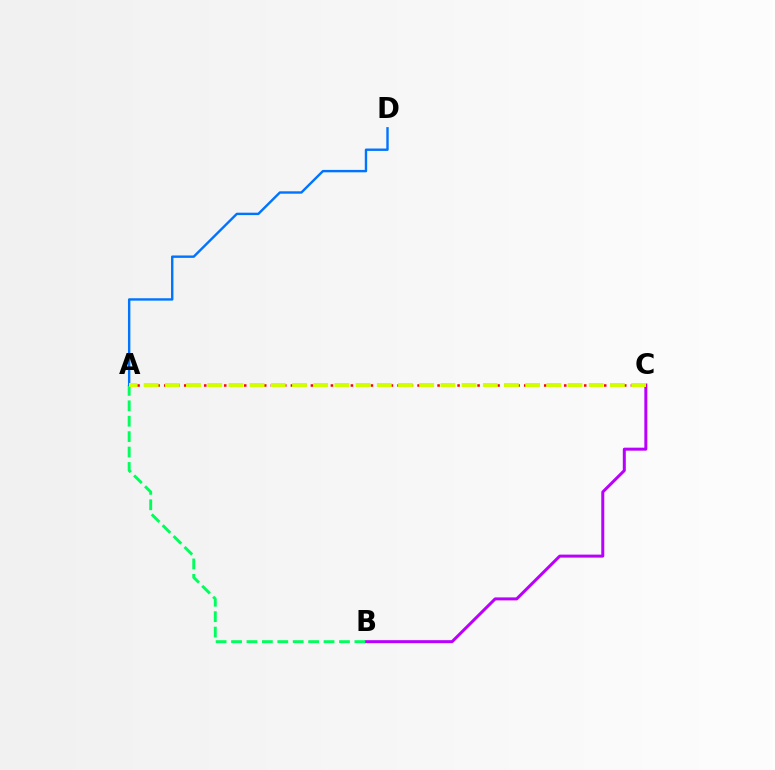{('B', 'C'): [{'color': '#b900ff', 'line_style': 'solid', 'thickness': 2.16}], ('A', 'C'): [{'color': '#ff0000', 'line_style': 'dotted', 'thickness': 1.81}, {'color': '#d1ff00', 'line_style': 'dashed', 'thickness': 2.88}], ('A', 'B'): [{'color': '#00ff5c', 'line_style': 'dashed', 'thickness': 2.09}], ('A', 'D'): [{'color': '#0074ff', 'line_style': 'solid', 'thickness': 1.73}]}